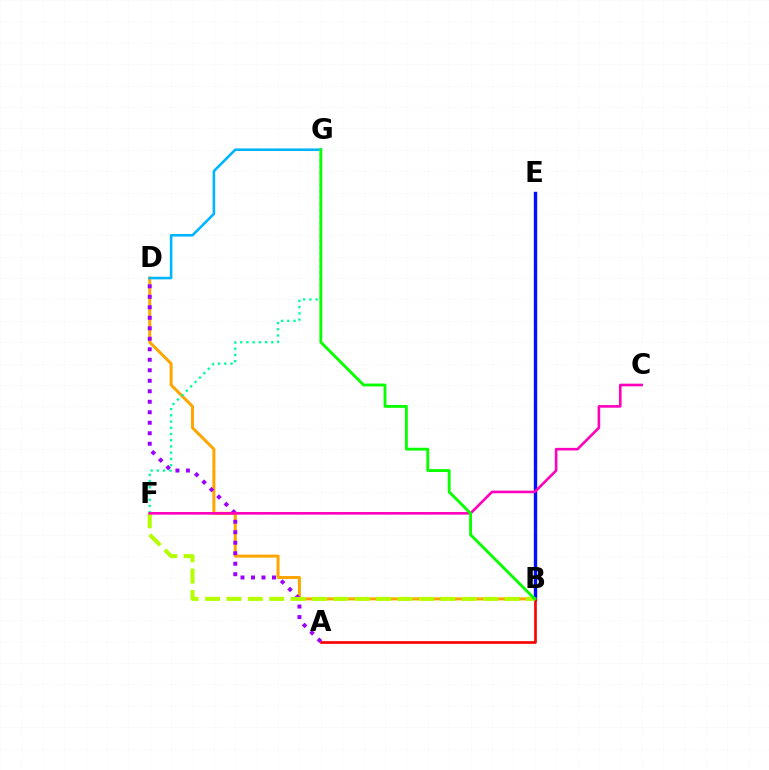{('B', 'E'): [{'color': '#0010ff', 'line_style': 'solid', 'thickness': 2.43}], ('B', 'D'): [{'color': '#ffa500', 'line_style': 'solid', 'thickness': 2.16}], ('A', 'B'): [{'color': '#ff0000', 'line_style': 'solid', 'thickness': 1.93}], ('F', 'G'): [{'color': '#00ff9d', 'line_style': 'dotted', 'thickness': 1.69}], ('A', 'D'): [{'color': '#9b00ff', 'line_style': 'dotted', 'thickness': 2.85}], ('B', 'F'): [{'color': '#b3ff00', 'line_style': 'dashed', 'thickness': 2.91}], ('C', 'F'): [{'color': '#ff00bd', 'line_style': 'solid', 'thickness': 1.88}], ('D', 'G'): [{'color': '#00b5ff', 'line_style': 'solid', 'thickness': 1.87}], ('B', 'G'): [{'color': '#08ff00', 'line_style': 'solid', 'thickness': 2.06}]}